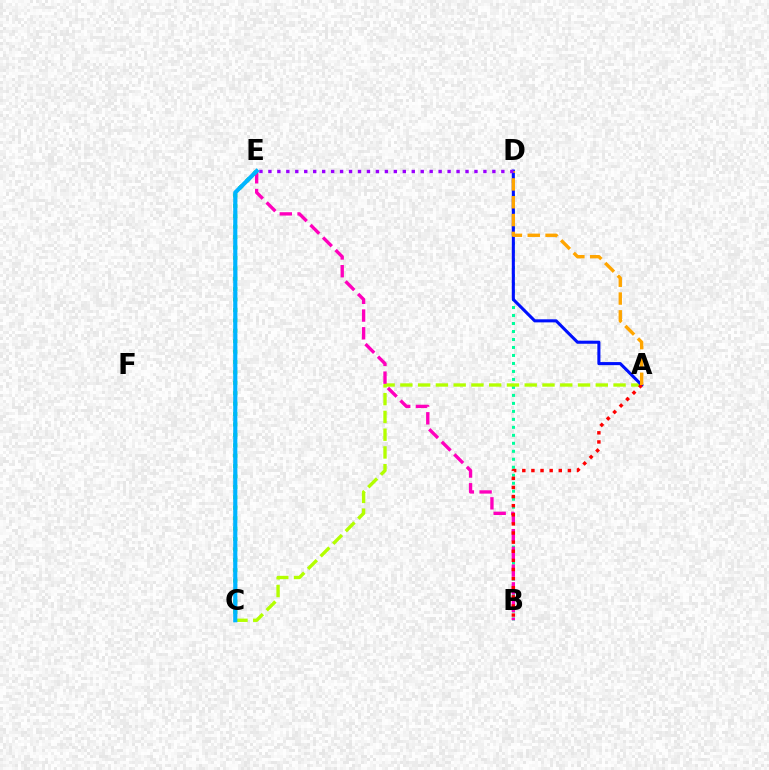{('B', 'D'): [{'color': '#00ff9d', 'line_style': 'dotted', 'thickness': 2.17}], ('A', 'C'): [{'color': '#b3ff00', 'line_style': 'dashed', 'thickness': 2.41}], ('B', 'E'): [{'color': '#ff00bd', 'line_style': 'dashed', 'thickness': 2.41}], ('A', 'D'): [{'color': '#0010ff', 'line_style': 'solid', 'thickness': 2.21}, {'color': '#ffa500', 'line_style': 'dashed', 'thickness': 2.42}], ('A', 'B'): [{'color': '#ff0000', 'line_style': 'dotted', 'thickness': 2.48}], ('D', 'E'): [{'color': '#9b00ff', 'line_style': 'dotted', 'thickness': 2.43}], ('C', 'E'): [{'color': '#08ff00', 'line_style': 'dotted', 'thickness': 2.83}, {'color': '#00b5ff', 'line_style': 'solid', 'thickness': 2.98}]}